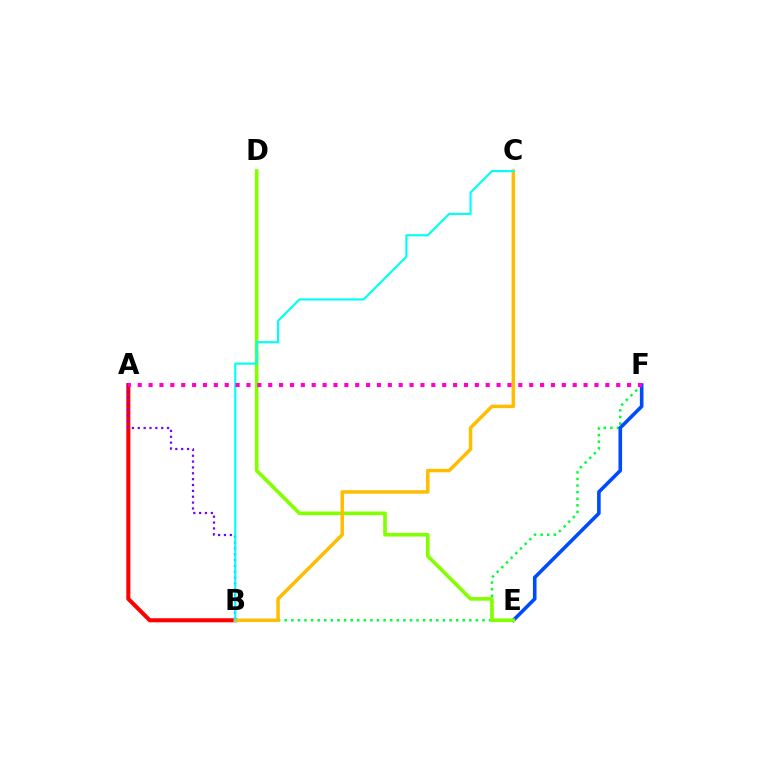{('B', 'F'): [{'color': '#00ff39', 'line_style': 'dotted', 'thickness': 1.79}], ('A', 'B'): [{'color': '#ff0000', 'line_style': 'solid', 'thickness': 2.92}, {'color': '#7200ff', 'line_style': 'dotted', 'thickness': 1.59}], ('E', 'F'): [{'color': '#004bff', 'line_style': 'solid', 'thickness': 2.59}], ('D', 'E'): [{'color': '#84ff00', 'line_style': 'solid', 'thickness': 2.64}], ('B', 'C'): [{'color': '#ffbd00', 'line_style': 'solid', 'thickness': 2.51}, {'color': '#00fff6', 'line_style': 'solid', 'thickness': 1.55}], ('A', 'F'): [{'color': '#ff00cf', 'line_style': 'dotted', 'thickness': 2.95}]}